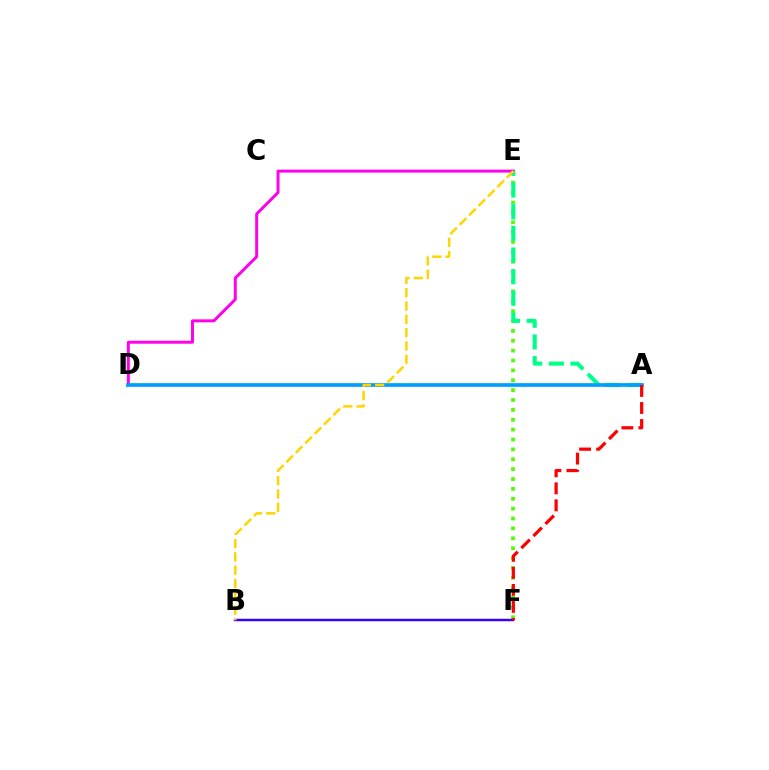{('D', 'E'): [{'color': '#ff00ed', 'line_style': 'solid', 'thickness': 2.14}], ('E', 'F'): [{'color': '#4fff00', 'line_style': 'dotted', 'thickness': 2.68}], ('A', 'E'): [{'color': '#00ff86', 'line_style': 'dashed', 'thickness': 2.94}], ('A', 'D'): [{'color': '#009eff', 'line_style': 'solid', 'thickness': 2.65}], ('B', 'F'): [{'color': '#3700ff', 'line_style': 'solid', 'thickness': 1.77}], ('B', 'E'): [{'color': '#ffd500', 'line_style': 'dashed', 'thickness': 1.81}], ('A', 'F'): [{'color': '#ff0000', 'line_style': 'dashed', 'thickness': 2.31}]}